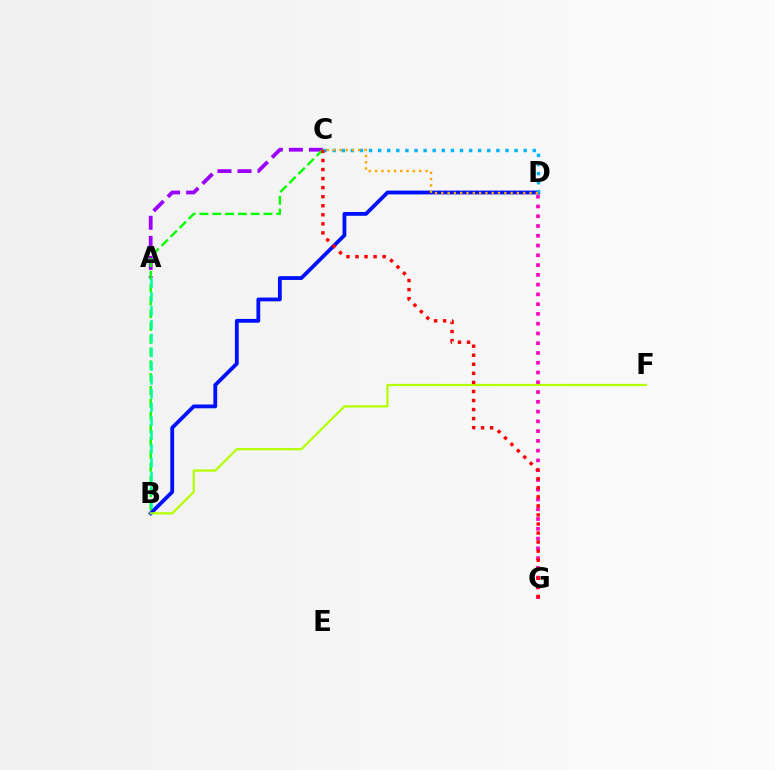{('B', 'D'): [{'color': '#0010ff', 'line_style': 'solid', 'thickness': 2.74}], ('D', 'G'): [{'color': '#ff00bd', 'line_style': 'dotted', 'thickness': 2.65}], ('A', 'C'): [{'color': '#9b00ff', 'line_style': 'dashed', 'thickness': 2.72}], ('B', 'F'): [{'color': '#b3ff00', 'line_style': 'solid', 'thickness': 1.61}], ('B', 'C'): [{'color': '#08ff00', 'line_style': 'dashed', 'thickness': 1.74}], ('C', 'D'): [{'color': '#00b5ff', 'line_style': 'dotted', 'thickness': 2.47}, {'color': '#ffa500', 'line_style': 'dotted', 'thickness': 1.71}], ('A', 'B'): [{'color': '#00ff9d', 'line_style': 'dashed', 'thickness': 1.87}], ('C', 'G'): [{'color': '#ff0000', 'line_style': 'dotted', 'thickness': 2.46}]}